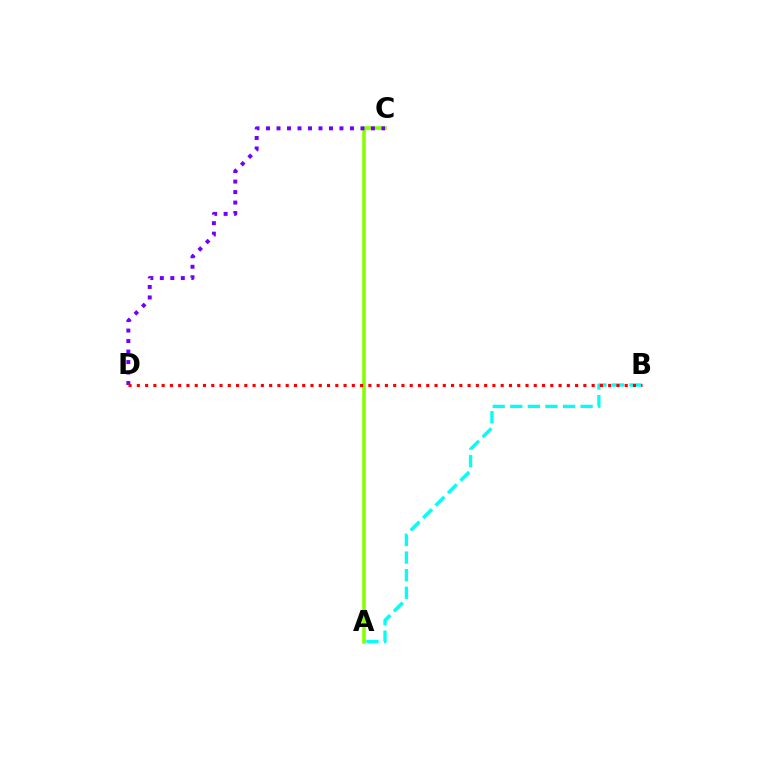{('A', 'C'): [{'color': '#84ff00', 'line_style': 'solid', 'thickness': 2.57}], ('A', 'B'): [{'color': '#00fff6', 'line_style': 'dashed', 'thickness': 2.39}], ('C', 'D'): [{'color': '#7200ff', 'line_style': 'dotted', 'thickness': 2.85}], ('B', 'D'): [{'color': '#ff0000', 'line_style': 'dotted', 'thickness': 2.25}]}